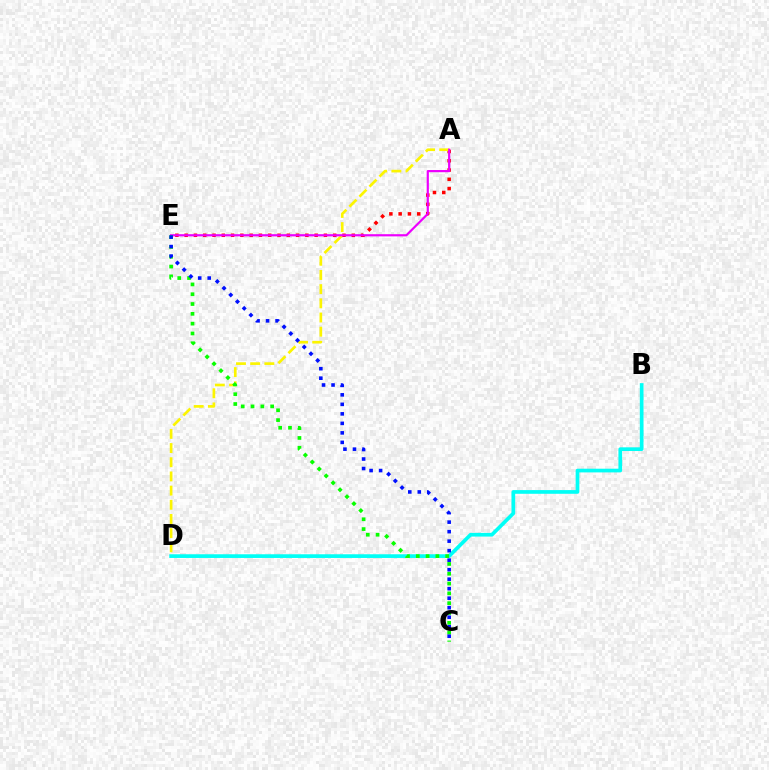{('A', 'E'): [{'color': '#ff0000', 'line_style': 'dotted', 'thickness': 2.52}, {'color': '#ee00ff', 'line_style': 'solid', 'thickness': 1.58}], ('A', 'D'): [{'color': '#fcf500', 'line_style': 'dashed', 'thickness': 1.93}], ('B', 'D'): [{'color': '#00fff6', 'line_style': 'solid', 'thickness': 2.66}], ('C', 'E'): [{'color': '#08ff00', 'line_style': 'dotted', 'thickness': 2.67}, {'color': '#0010ff', 'line_style': 'dotted', 'thickness': 2.58}]}